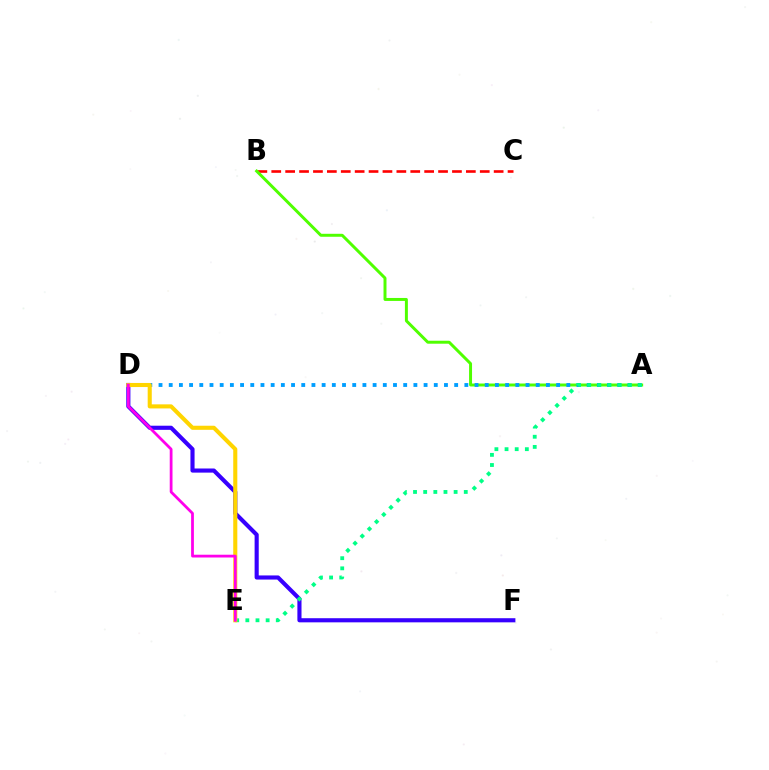{('D', 'F'): [{'color': '#3700ff', 'line_style': 'solid', 'thickness': 2.97}], ('B', 'C'): [{'color': '#ff0000', 'line_style': 'dashed', 'thickness': 1.89}], ('A', 'B'): [{'color': '#4fff00', 'line_style': 'solid', 'thickness': 2.14}], ('A', 'D'): [{'color': '#009eff', 'line_style': 'dotted', 'thickness': 2.77}], ('A', 'E'): [{'color': '#00ff86', 'line_style': 'dotted', 'thickness': 2.76}], ('D', 'E'): [{'color': '#ffd500', 'line_style': 'solid', 'thickness': 2.94}, {'color': '#ff00ed', 'line_style': 'solid', 'thickness': 2.0}]}